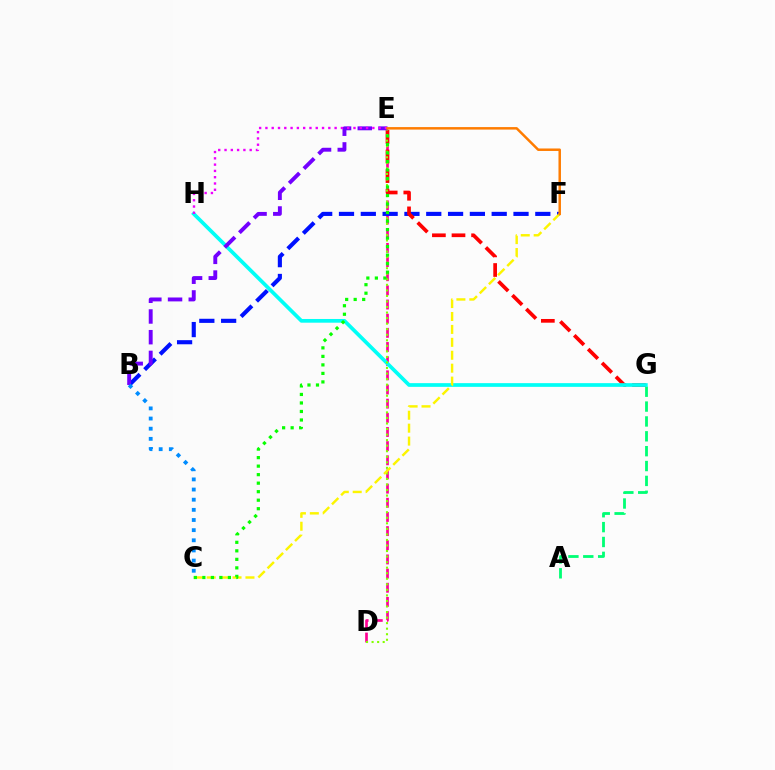{('D', 'E'): [{'color': '#ff0094', 'line_style': 'dashed', 'thickness': 1.92}, {'color': '#84ff00', 'line_style': 'dotted', 'thickness': 1.51}], ('B', 'F'): [{'color': '#0010ff', 'line_style': 'dashed', 'thickness': 2.96}], ('A', 'G'): [{'color': '#00ff74', 'line_style': 'dashed', 'thickness': 2.02}], ('E', 'G'): [{'color': '#ff0000', 'line_style': 'dashed', 'thickness': 2.66}], ('G', 'H'): [{'color': '#00fff6', 'line_style': 'solid', 'thickness': 2.67}], ('C', 'F'): [{'color': '#fcf500', 'line_style': 'dashed', 'thickness': 1.76}], ('C', 'E'): [{'color': '#08ff00', 'line_style': 'dotted', 'thickness': 2.31}], ('B', 'E'): [{'color': '#7200ff', 'line_style': 'dashed', 'thickness': 2.81}], ('E', 'H'): [{'color': '#ee00ff', 'line_style': 'dotted', 'thickness': 1.71}], ('B', 'C'): [{'color': '#008cff', 'line_style': 'dotted', 'thickness': 2.76}], ('E', 'F'): [{'color': '#ff7c00', 'line_style': 'solid', 'thickness': 1.79}]}